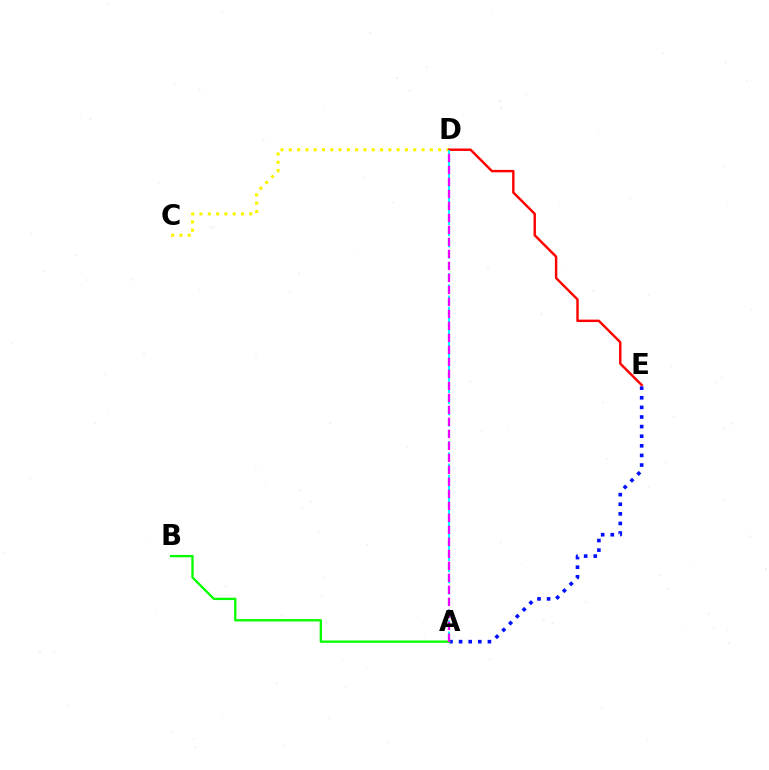{('A', 'E'): [{'color': '#0010ff', 'line_style': 'dotted', 'thickness': 2.61}], ('C', 'D'): [{'color': '#fcf500', 'line_style': 'dotted', 'thickness': 2.25}], ('D', 'E'): [{'color': '#ff0000', 'line_style': 'solid', 'thickness': 1.75}], ('A', 'D'): [{'color': '#00fff6', 'line_style': 'dashed', 'thickness': 1.52}, {'color': '#ee00ff', 'line_style': 'dashed', 'thickness': 1.63}], ('A', 'B'): [{'color': '#08ff00', 'line_style': 'solid', 'thickness': 1.69}]}